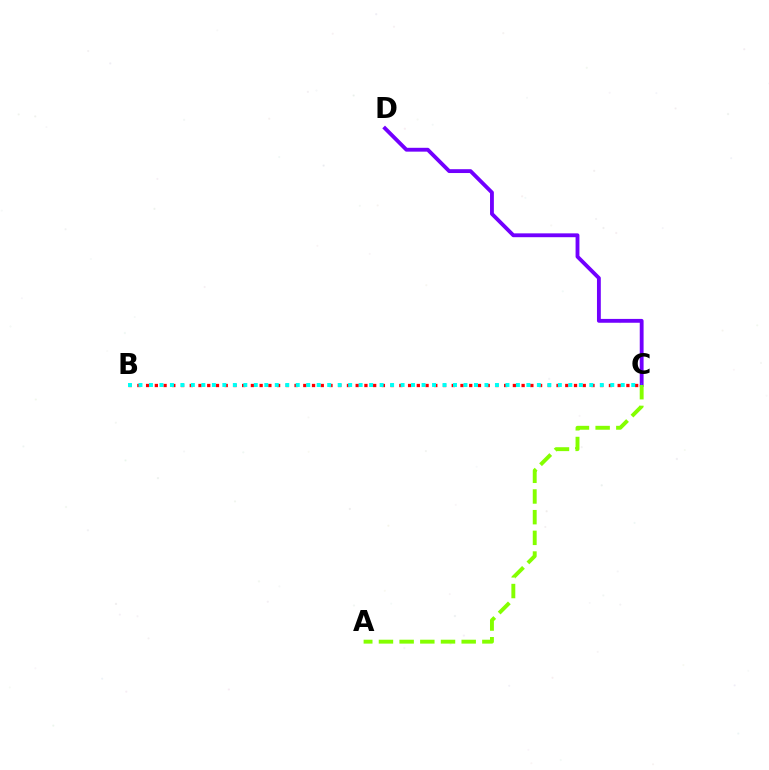{('C', 'D'): [{'color': '#7200ff', 'line_style': 'solid', 'thickness': 2.77}], ('A', 'C'): [{'color': '#84ff00', 'line_style': 'dashed', 'thickness': 2.81}], ('B', 'C'): [{'color': '#ff0000', 'line_style': 'dotted', 'thickness': 2.37}, {'color': '#00fff6', 'line_style': 'dotted', 'thickness': 2.85}]}